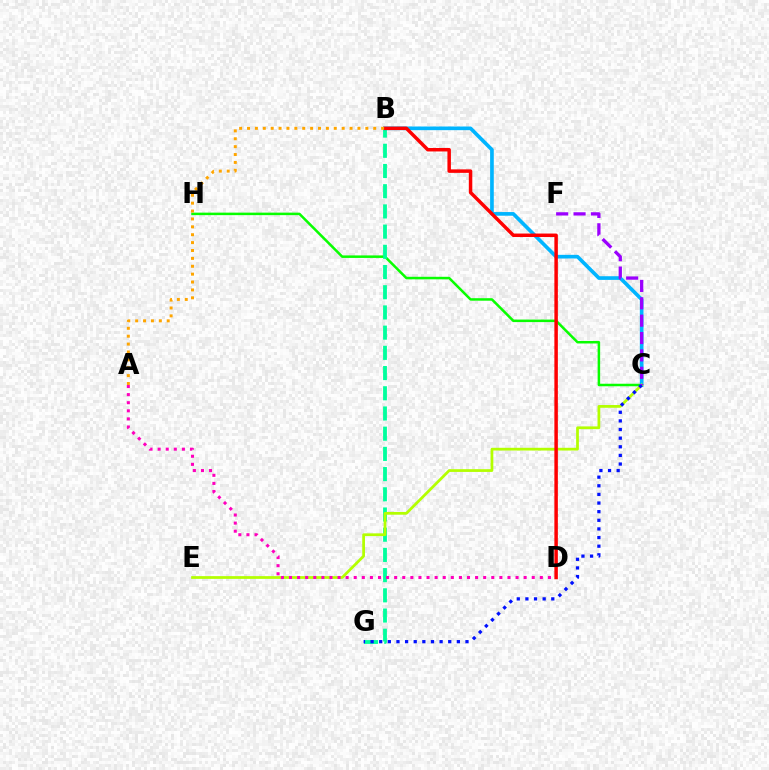{('C', 'H'): [{'color': '#08ff00', 'line_style': 'solid', 'thickness': 1.81}], ('B', 'G'): [{'color': '#00ff9d', 'line_style': 'dashed', 'thickness': 2.74}], ('B', 'C'): [{'color': '#00b5ff', 'line_style': 'solid', 'thickness': 2.64}], ('C', 'E'): [{'color': '#b3ff00', 'line_style': 'solid', 'thickness': 1.98}], ('C', 'G'): [{'color': '#0010ff', 'line_style': 'dotted', 'thickness': 2.34}], ('A', 'D'): [{'color': '#ff00bd', 'line_style': 'dotted', 'thickness': 2.2}], ('C', 'F'): [{'color': '#9b00ff', 'line_style': 'dashed', 'thickness': 2.36}], ('B', 'D'): [{'color': '#ff0000', 'line_style': 'solid', 'thickness': 2.51}], ('A', 'B'): [{'color': '#ffa500', 'line_style': 'dotted', 'thickness': 2.14}]}